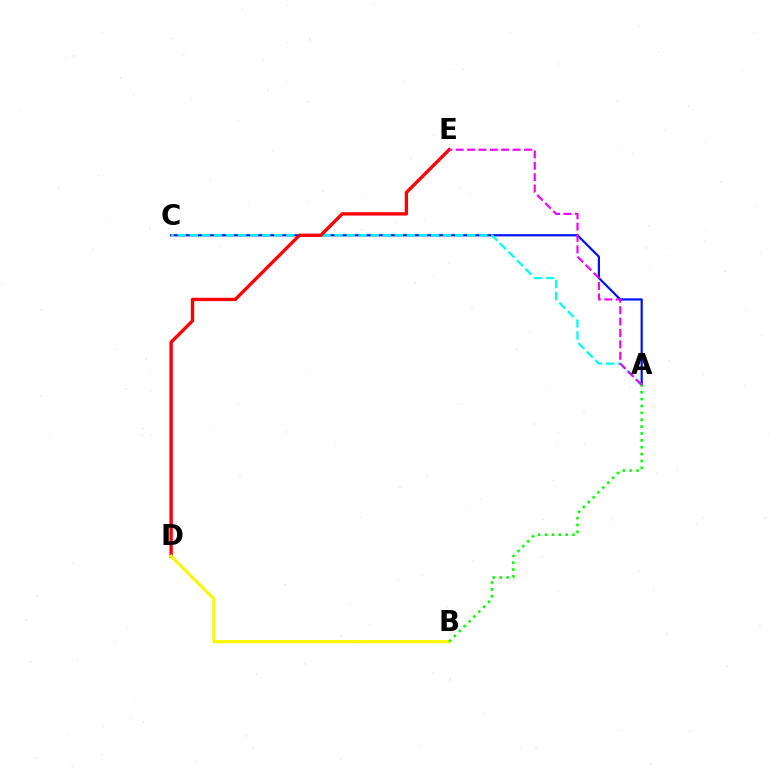{('A', 'C'): [{'color': '#0010ff', 'line_style': 'solid', 'thickness': 1.59}, {'color': '#00fff6', 'line_style': 'dashed', 'thickness': 1.64}], ('D', 'E'): [{'color': '#ff0000', 'line_style': 'solid', 'thickness': 2.41}], ('A', 'E'): [{'color': '#ee00ff', 'line_style': 'dashed', 'thickness': 1.55}], ('B', 'D'): [{'color': '#fcf500', 'line_style': 'solid', 'thickness': 2.22}], ('A', 'B'): [{'color': '#08ff00', 'line_style': 'dotted', 'thickness': 1.87}]}